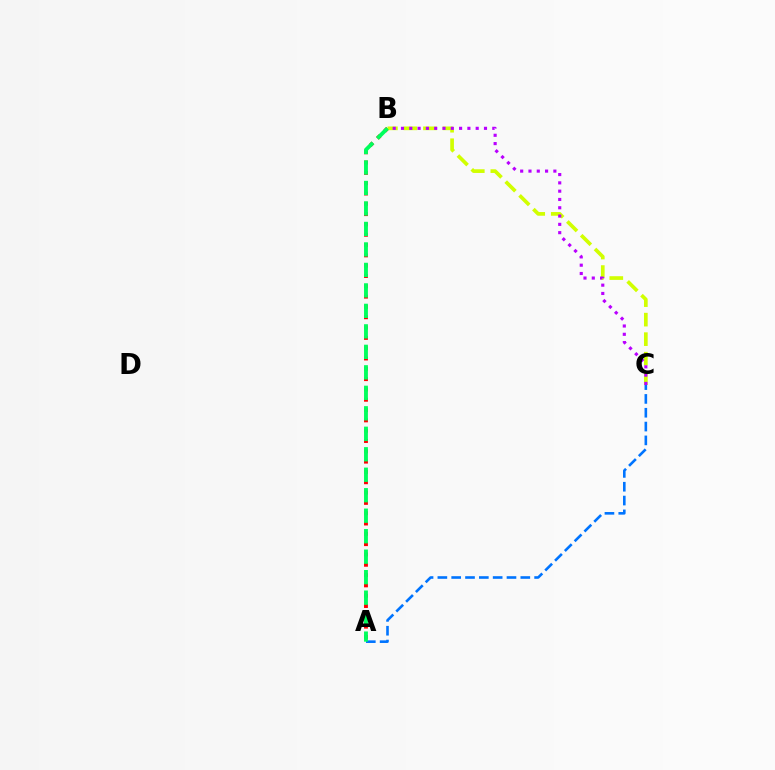{('A', 'C'): [{'color': '#0074ff', 'line_style': 'dashed', 'thickness': 1.88}], ('A', 'B'): [{'color': '#ff0000', 'line_style': 'dotted', 'thickness': 2.8}, {'color': '#00ff5c', 'line_style': 'dashed', 'thickness': 2.78}], ('B', 'C'): [{'color': '#d1ff00', 'line_style': 'dashed', 'thickness': 2.65}, {'color': '#b900ff', 'line_style': 'dotted', 'thickness': 2.25}]}